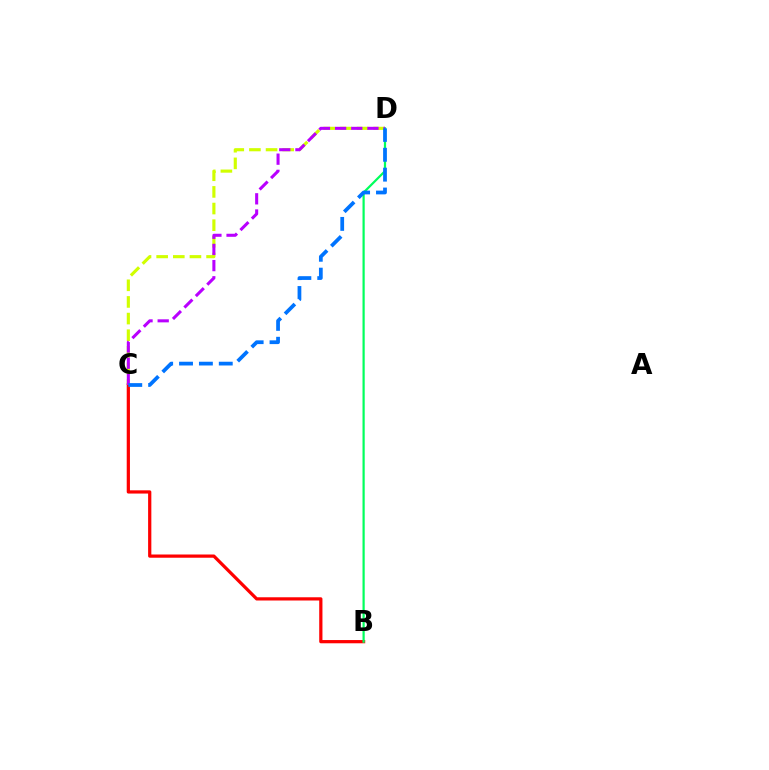{('C', 'D'): [{'color': '#d1ff00', 'line_style': 'dashed', 'thickness': 2.26}, {'color': '#b900ff', 'line_style': 'dashed', 'thickness': 2.2}, {'color': '#0074ff', 'line_style': 'dashed', 'thickness': 2.7}], ('B', 'C'): [{'color': '#ff0000', 'line_style': 'solid', 'thickness': 2.33}], ('B', 'D'): [{'color': '#00ff5c', 'line_style': 'solid', 'thickness': 1.59}]}